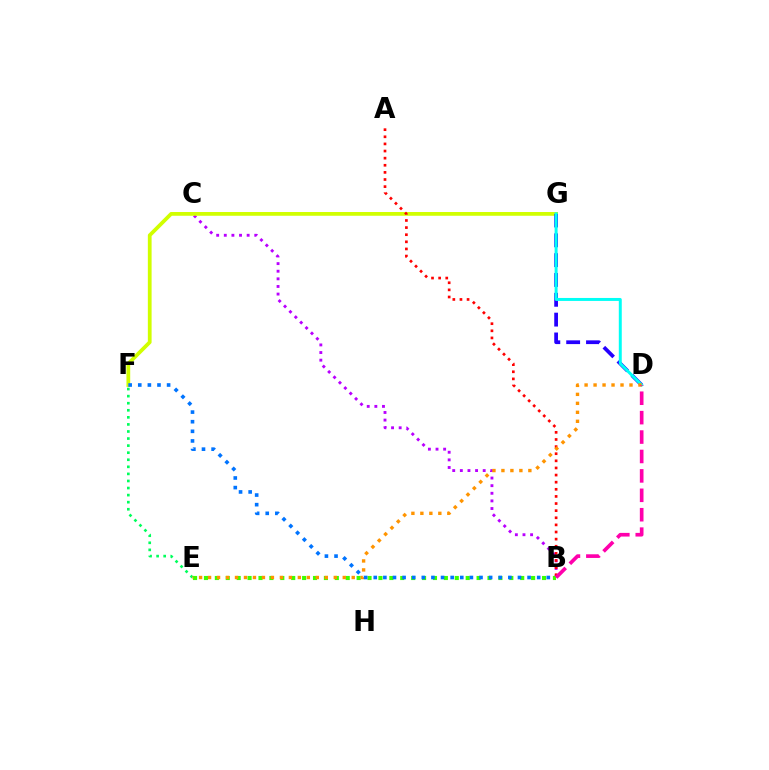{('B', 'C'): [{'color': '#b900ff', 'line_style': 'dotted', 'thickness': 2.07}], ('F', 'G'): [{'color': '#d1ff00', 'line_style': 'solid', 'thickness': 2.7}], ('D', 'G'): [{'color': '#2500ff', 'line_style': 'dashed', 'thickness': 2.69}, {'color': '#00fff6', 'line_style': 'solid', 'thickness': 2.14}], ('A', 'B'): [{'color': '#ff0000', 'line_style': 'dotted', 'thickness': 1.93}], ('B', 'E'): [{'color': '#3dff00', 'line_style': 'dotted', 'thickness': 2.96}], ('E', 'F'): [{'color': '#00ff5c', 'line_style': 'dotted', 'thickness': 1.92}], ('D', 'E'): [{'color': '#ff9400', 'line_style': 'dotted', 'thickness': 2.44}], ('B', 'D'): [{'color': '#ff00ac', 'line_style': 'dashed', 'thickness': 2.64}], ('B', 'F'): [{'color': '#0074ff', 'line_style': 'dotted', 'thickness': 2.61}]}